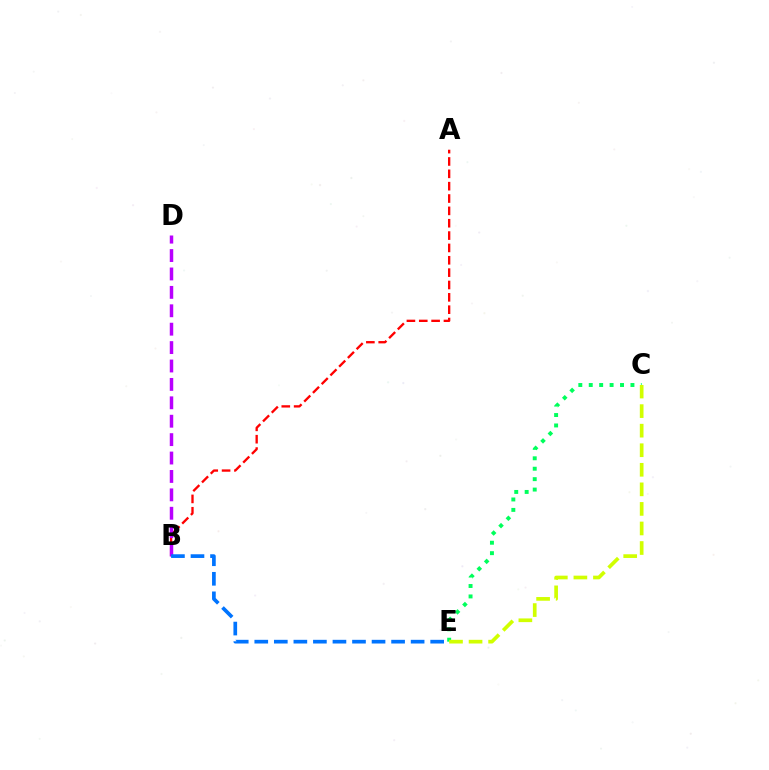{('A', 'B'): [{'color': '#ff0000', 'line_style': 'dashed', 'thickness': 1.68}], ('B', 'D'): [{'color': '#b900ff', 'line_style': 'dashed', 'thickness': 2.5}], ('C', 'E'): [{'color': '#00ff5c', 'line_style': 'dotted', 'thickness': 2.83}, {'color': '#d1ff00', 'line_style': 'dashed', 'thickness': 2.66}], ('B', 'E'): [{'color': '#0074ff', 'line_style': 'dashed', 'thickness': 2.66}]}